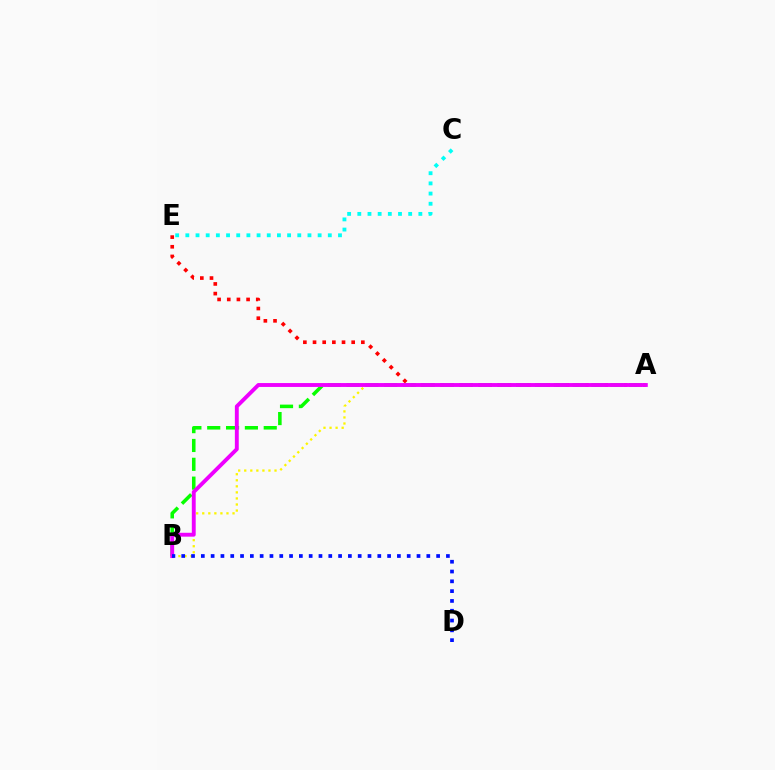{('C', 'E'): [{'color': '#00fff6', 'line_style': 'dotted', 'thickness': 2.76}], ('A', 'E'): [{'color': '#ff0000', 'line_style': 'dotted', 'thickness': 2.63}], ('A', 'B'): [{'color': '#08ff00', 'line_style': 'dashed', 'thickness': 2.56}, {'color': '#fcf500', 'line_style': 'dotted', 'thickness': 1.65}, {'color': '#ee00ff', 'line_style': 'solid', 'thickness': 2.8}], ('B', 'D'): [{'color': '#0010ff', 'line_style': 'dotted', 'thickness': 2.66}]}